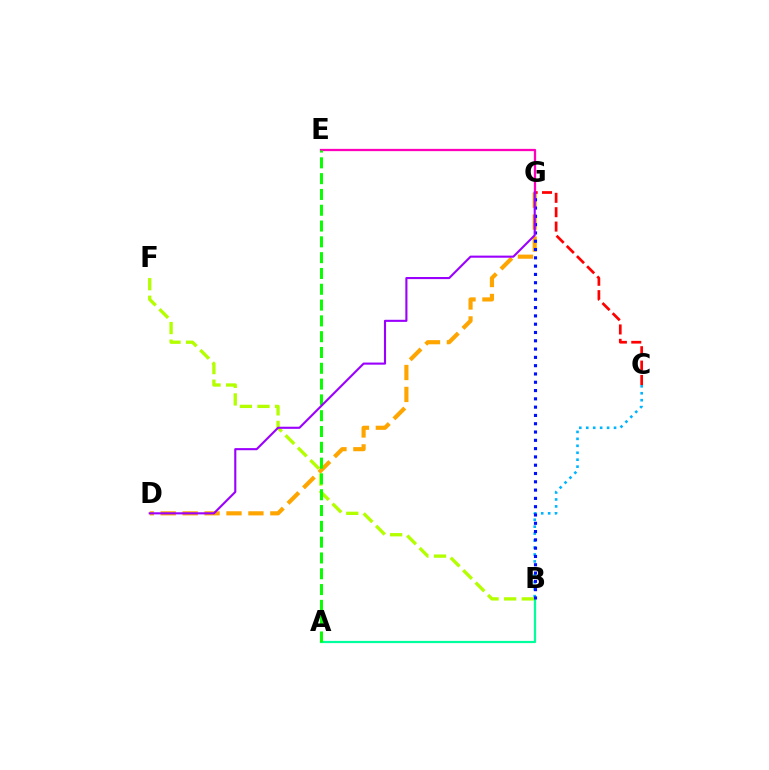{('D', 'G'): [{'color': '#ffa500', 'line_style': 'dashed', 'thickness': 2.98}, {'color': '#9b00ff', 'line_style': 'solid', 'thickness': 1.52}], ('B', 'C'): [{'color': '#00b5ff', 'line_style': 'dotted', 'thickness': 1.89}], ('C', 'G'): [{'color': '#ff0000', 'line_style': 'dashed', 'thickness': 1.95}], ('B', 'F'): [{'color': '#b3ff00', 'line_style': 'dashed', 'thickness': 2.39}], ('E', 'G'): [{'color': '#ff00bd', 'line_style': 'solid', 'thickness': 1.64}], ('A', 'B'): [{'color': '#00ff9d', 'line_style': 'solid', 'thickness': 1.6}], ('A', 'E'): [{'color': '#08ff00', 'line_style': 'dashed', 'thickness': 2.15}], ('B', 'G'): [{'color': '#0010ff', 'line_style': 'dotted', 'thickness': 2.25}]}